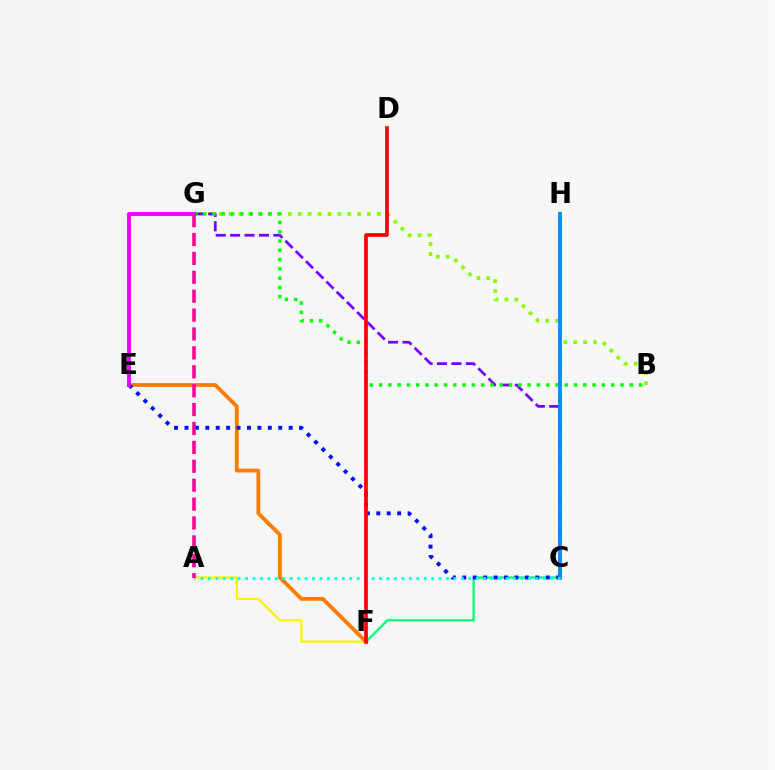{('C', 'F'): [{'color': '#00ff74', 'line_style': 'solid', 'thickness': 1.62}], ('A', 'F'): [{'color': '#fcf500', 'line_style': 'solid', 'thickness': 1.59}], ('B', 'G'): [{'color': '#84ff00', 'line_style': 'dotted', 'thickness': 2.69}, {'color': '#08ff00', 'line_style': 'dotted', 'thickness': 2.52}], ('C', 'G'): [{'color': '#7200ff', 'line_style': 'dashed', 'thickness': 1.96}], ('E', 'F'): [{'color': '#ff7c00', 'line_style': 'solid', 'thickness': 2.75}], ('C', 'E'): [{'color': '#0010ff', 'line_style': 'dotted', 'thickness': 2.83}], ('C', 'H'): [{'color': '#008cff', 'line_style': 'solid', 'thickness': 2.77}], ('A', 'C'): [{'color': '#00fff6', 'line_style': 'dotted', 'thickness': 2.02}], ('A', 'G'): [{'color': '#ff0094', 'line_style': 'dashed', 'thickness': 2.57}], ('E', 'G'): [{'color': '#ee00ff', 'line_style': 'solid', 'thickness': 2.8}], ('D', 'F'): [{'color': '#ff0000', 'line_style': 'solid', 'thickness': 2.65}]}